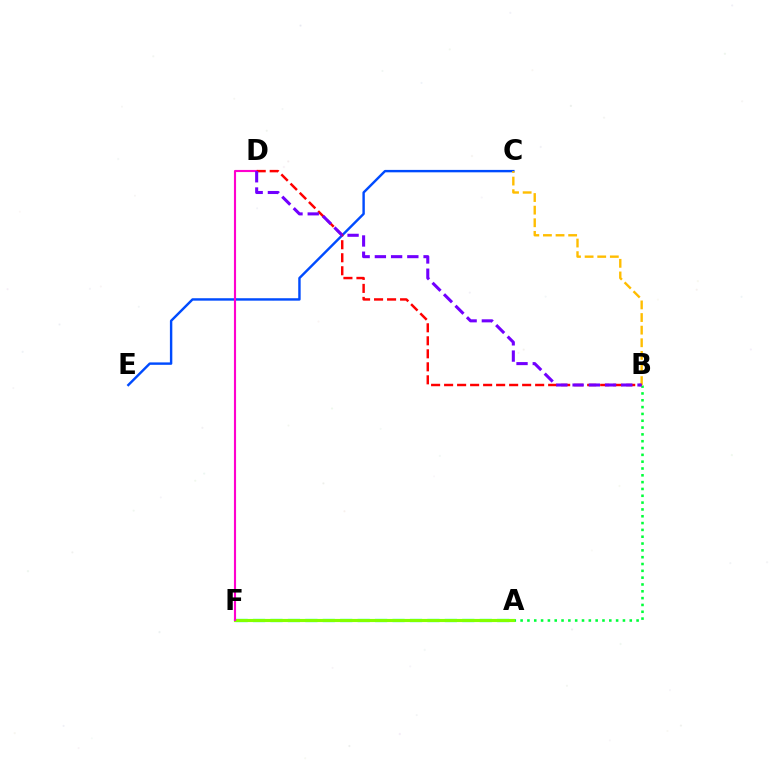{('C', 'E'): [{'color': '#004bff', 'line_style': 'solid', 'thickness': 1.74}], ('B', 'C'): [{'color': '#ffbd00', 'line_style': 'dashed', 'thickness': 1.71}], ('A', 'B'): [{'color': '#00ff39', 'line_style': 'dotted', 'thickness': 1.85}], ('A', 'F'): [{'color': '#00fff6', 'line_style': 'dashed', 'thickness': 2.37}, {'color': '#84ff00', 'line_style': 'solid', 'thickness': 2.26}], ('D', 'F'): [{'color': '#ff00cf', 'line_style': 'solid', 'thickness': 1.53}], ('B', 'D'): [{'color': '#ff0000', 'line_style': 'dashed', 'thickness': 1.77}, {'color': '#7200ff', 'line_style': 'dashed', 'thickness': 2.21}]}